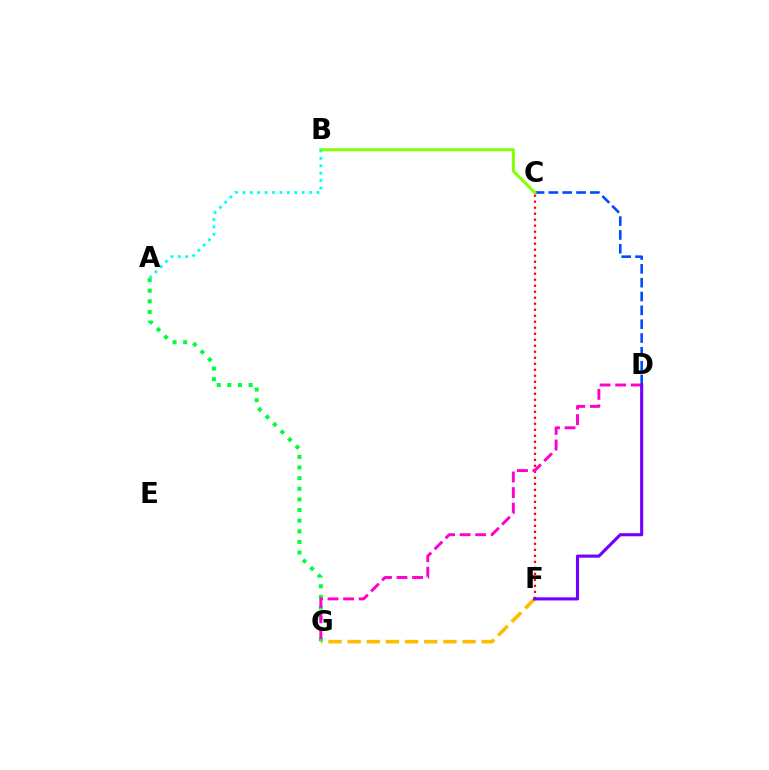{('F', 'G'): [{'color': '#ffbd00', 'line_style': 'dashed', 'thickness': 2.6}], ('A', 'G'): [{'color': '#00ff39', 'line_style': 'dotted', 'thickness': 2.89}], ('C', 'D'): [{'color': '#004bff', 'line_style': 'dashed', 'thickness': 1.88}], ('B', 'C'): [{'color': '#84ff00', 'line_style': 'solid', 'thickness': 2.15}], ('C', 'F'): [{'color': '#ff0000', 'line_style': 'dotted', 'thickness': 1.63}], ('D', 'G'): [{'color': '#ff00cf', 'line_style': 'dashed', 'thickness': 2.11}], ('D', 'F'): [{'color': '#7200ff', 'line_style': 'solid', 'thickness': 2.24}], ('A', 'B'): [{'color': '#00fff6', 'line_style': 'dotted', 'thickness': 2.01}]}